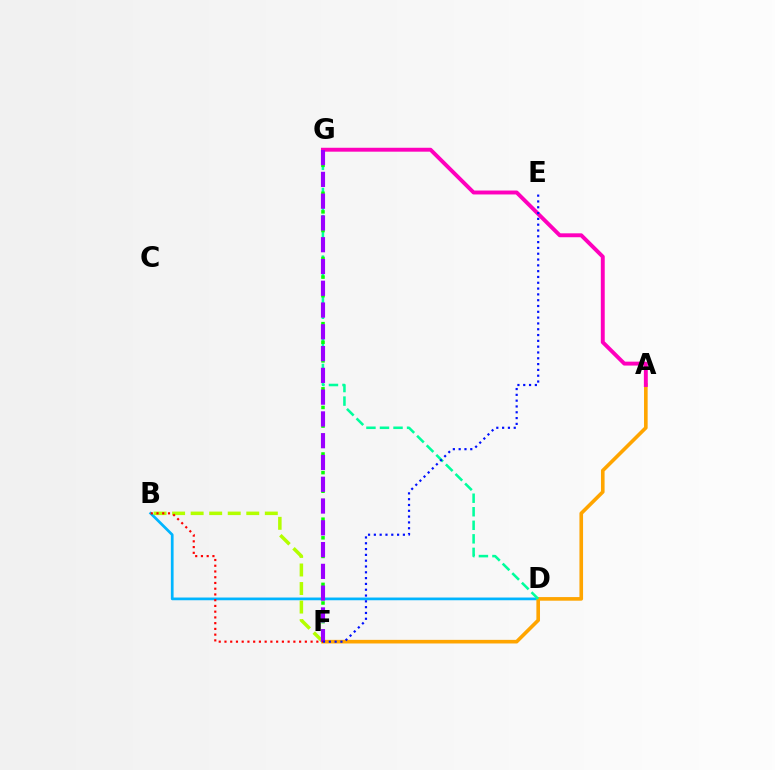{('B', 'D'): [{'color': '#00b5ff', 'line_style': 'solid', 'thickness': 1.96}], ('A', 'F'): [{'color': '#ffa500', 'line_style': 'solid', 'thickness': 2.6}], ('B', 'F'): [{'color': '#b3ff00', 'line_style': 'dashed', 'thickness': 2.52}, {'color': '#ff0000', 'line_style': 'dotted', 'thickness': 1.56}], ('D', 'G'): [{'color': '#00ff9d', 'line_style': 'dashed', 'thickness': 1.84}], ('F', 'G'): [{'color': '#08ff00', 'line_style': 'dotted', 'thickness': 2.53}, {'color': '#9b00ff', 'line_style': 'dashed', 'thickness': 2.96}], ('A', 'G'): [{'color': '#ff00bd', 'line_style': 'solid', 'thickness': 2.82}], ('E', 'F'): [{'color': '#0010ff', 'line_style': 'dotted', 'thickness': 1.58}]}